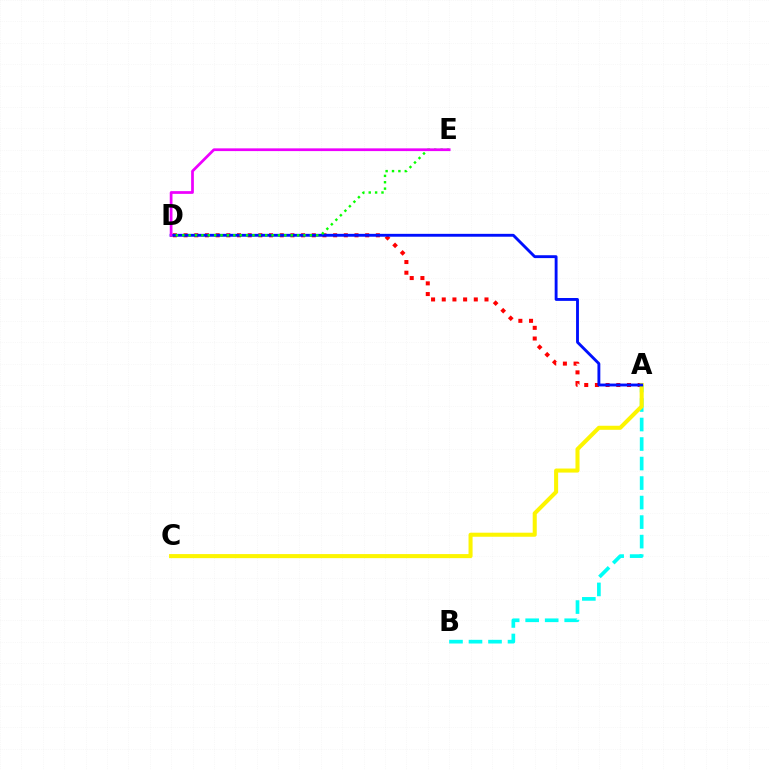{('A', 'D'): [{'color': '#ff0000', 'line_style': 'dotted', 'thickness': 2.9}, {'color': '#0010ff', 'line_style': 'solid', 'thickness': 2.07}], ('A', 'B'): [{'color': '#00fff6', 'line_style': 'dashed', 'thickness': 2.65}], ('A', 'C'): [{'color': '#fcf500', 'line_style': 'solid', 'thickness': 2.92}], ('D', 'E'): [{'color': '#08ff00', 'line_style': 'dotted', 'thickness': 1.73}, {'color': '#ee00ff', 'line_style': 'solid', 'thickness': 1.97}]}